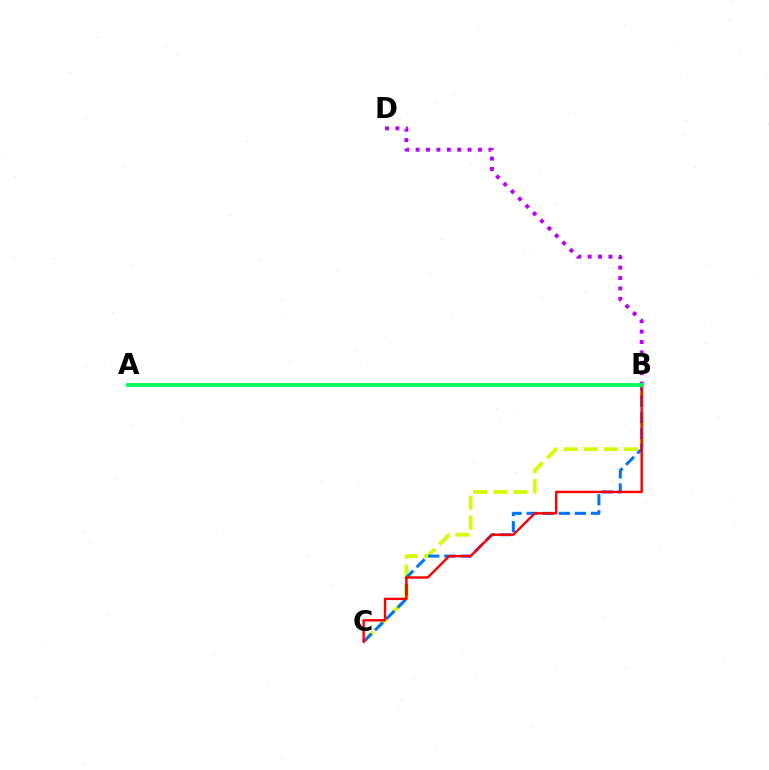{('B', 'C'): [{'color': '#d1ff00', 'line_style': 'dashed', 'thickness': 2.74}, {'color': '#0074ff', 'line_style': 'dashed', 'thickness': 2.18}, {'color': '#ff0000', 'line_style': 'solid', 'thickness': 1.73}], ('B', 'D'): [{'color': '#b900ff', 'line_style': 'dotted', 'thickness': 2.83}], ('A', 'B'): [{'color': '#00ff5c', 'line_style': 'solid', 'thickness': 2.8}]}